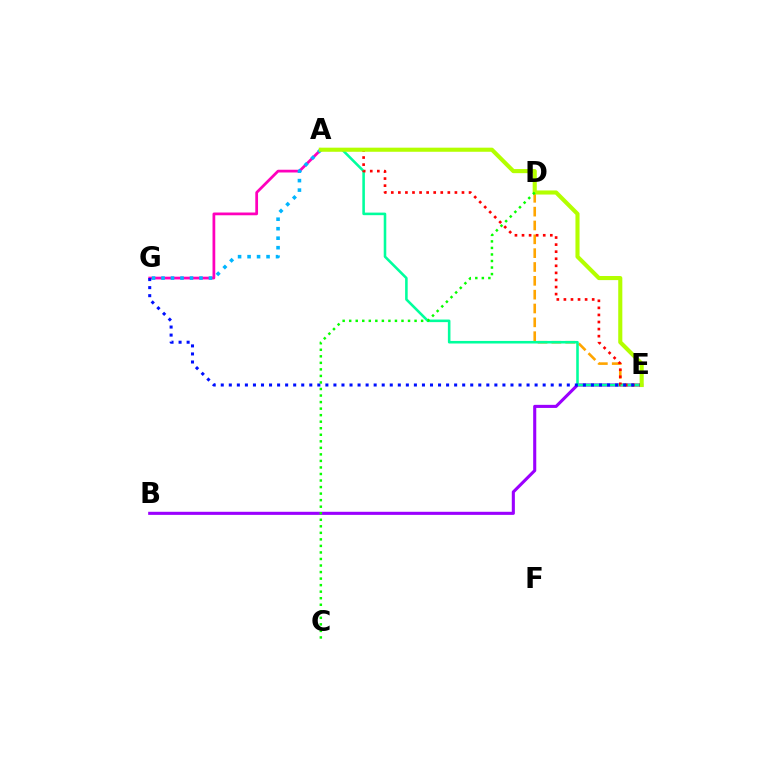{('B', 'E'): [{'color': '#9b00ff', 'line_style': 'solid', 'thickness': 2.23}], ('A', 'G'): [{'color': '#ff00bd', 'line_style': 'solid', 'thickness': 1.98}, {'color': '#00b5ff', 'line_style': 'dotted', 'thickness': 2.58}], ('D', 'E'): [{'color': '#ffa500', 'line_style': 'dashed', 'thickness': 1.88}], ('A', 'E'): [{'color': '#00ff9d', 'line_style': 'solid', 'thickness': 1.85}, {'color': '#ff0000', 'line_style': 'dotted', 'thickness': 1.92}, {'color': '#b3ff00', 'line_style': 'solid', 'thickness': 2.95}], ('E', 'G'): [{'color': '#0010ff', 'line_style': 'dotted', 'thickness': 2.19}], ('C', 'D'): [{'color': '#08ff00', 'line_style': 'dotted', 'thickness': 1.78}]}